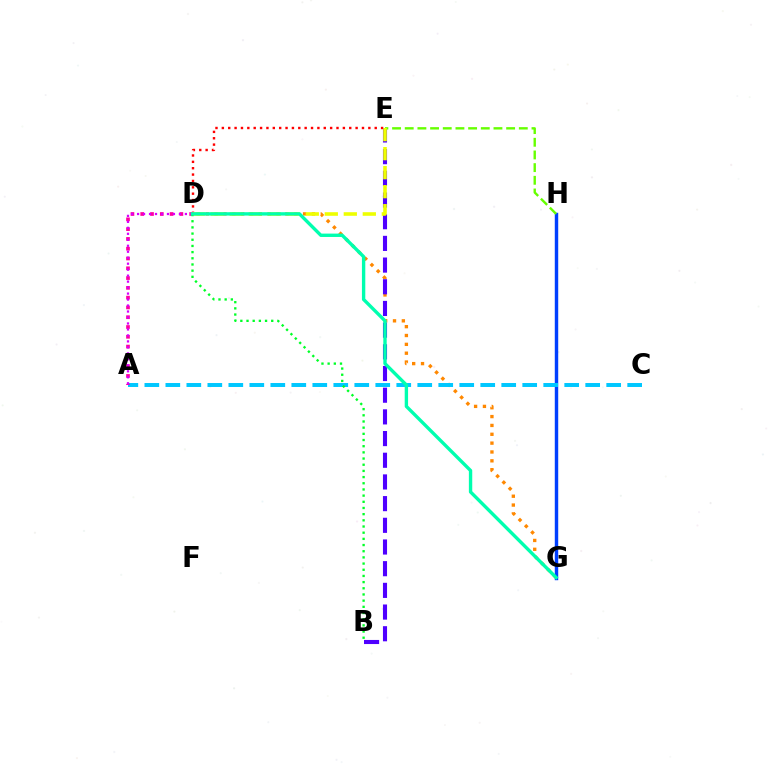{('D', 'G'): [{'color': '#ff8800', 'line_style': 'dotted', 'thickness': 2.4}, {'color': '#00ffaf', 'line_style': 'solid', 'thickness': 2.43}], ('D', 'E'): [{'color': '#ff0000', 'line_style': 'dotted', 'thickness': 1.73}, {'color': '#eeff00', 'line_style': 'dashed', 'thickness': 2.58}], ('G', 'H'): [{'color': '#003fff', 'line_style': 'solid', 'thickness': 2.47}], ('B', 'E'): [{'color': '#4f00ff', 'line_style': 'dashed', 'thickness': 2.95}], ('A', 'C'): [{'color': '#00c7ff', 'line_style': 'dashed', 'thickness': 2.85}], ('A', 'D'): [{'color': '#ff00a0', 'line_style': 'dotted', 'thickness': 2.66}, {'color': '#d600ff', 'line_style': 'dotted', 'thickness': 1.62}], ('E', 'H'): [{'color': '#66ff00', 'line_style': 'dashed', 'thickness': 1.72}], ('B', 'D'): [{'color': '#00ff27', 'line_style': 'dotted', 'thickness': 1.68}]}